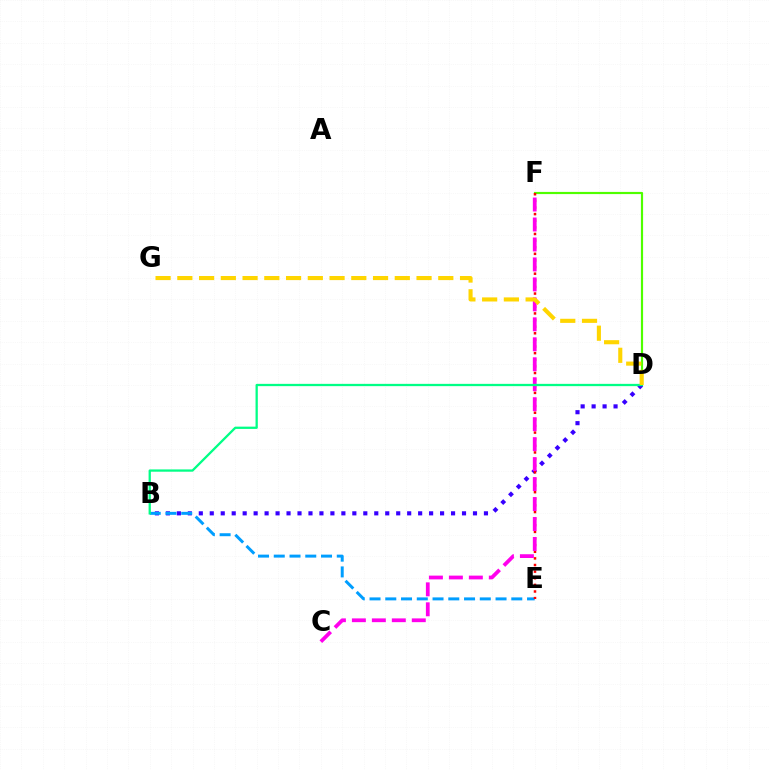{('D', 'F'): [{'color': '#4fff00', 'line_style': 'solid', 'thickness': 1.57}], ('B', 'D'): [{'color': '#3700ff', 'line_style': 'dotted', 'thickness': 2.98}, {'color': '#00ff86', 'line_style': 'solid', 'thickness': 1.64}], ('B', 'E'): [{'color': '#009eff', 'line_style': 'dashed', 'thickness': 2.14}], ('E', 'F'): [{'color': '#ff0000', 'line_style': 'dotted', 'thickness': 1.8}], ('C', 'F'): [{'color': '#ff00ed', 'line_style': 'dashed', 'thickness': 2.71}], ('D', 'G'): [{'color': '#ffd500', 'line_style': 'dashed', 'thickness': 2.95}]}